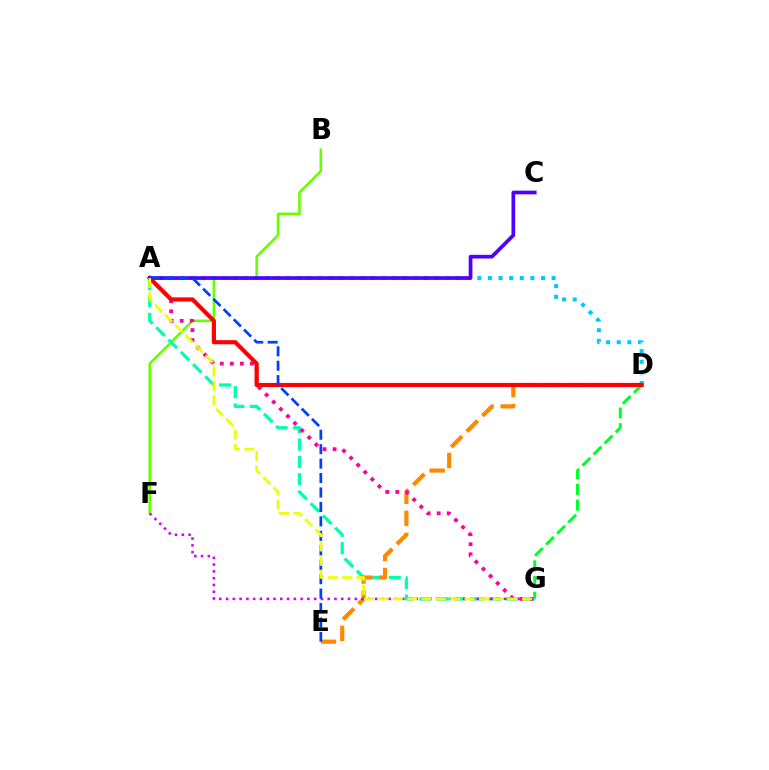{('D', 'G'): [{'color': '#00ff27', 'line_style': 'dashed', 'thickness': 2.13}], ('B', 'F'): [{'color': '#66ff00', 'line_style': 'solid', 'thickness': 1.86}], ('A', 'G'): [{'color': '#00ffaf', 'line_style': 'dashed', 'thickness': 2.36}, {'color': '#ff00a0', 'line_style': 'dotted', 'thickness': 2.73}, {'color': '#eeff00', 'line_style': 'dashed', 'thickness': 1.95}], ('D', 'E'): [{'color': '#ff8800', 'line_style': 'dashed', 'thickness': 2.99}], ('A', 'D'): [{'color': '#00c7ff', 'line_style': 'dotted', 'thickness': 2.88}, {'color': '#ff0000', 'line_style': 'solid', 'thickness': 2.99}], ('F', 'G'): [{'color': '#d600ff', 'line_style': 'dotted', 'thickness': 1.84}], ('A', 'C'): [{'color': '#4f00ff', 'line_style': 'solid', 'thickness': 2.67}], ('A', 'E'): [{'color': '#003fff', 'line_style': 'dashed', 'thickness': 1.96}]}